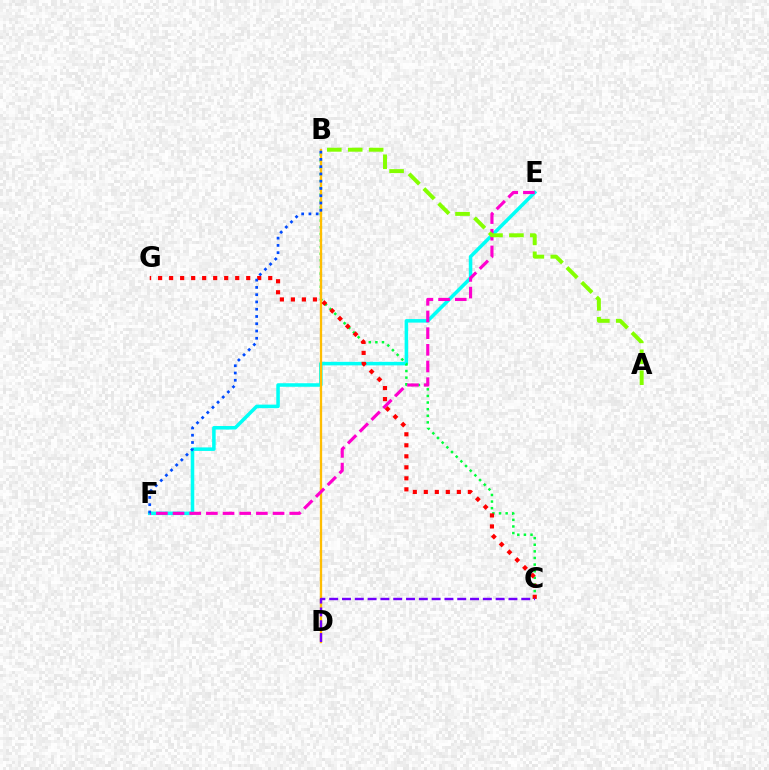{('E', 'F'): [{'color': '#00fff6', 'line_style': 'solid', 'thickness': 2.54}, {'color': '#ff00cf', 'line_style': 'dashed', 'thickness': 2.26}], ('B', 'C'): [{'color': '#00ff39', 'line_style': 'dotted', 'thickness': 1.8}], ('B', 'D'): [{'color': '#ffbd00', 'line_style': 'solid', 'thickness': 1.66}], ('C', 'G'): [{'color': '#ff0000', 'line_style': 'dotted', 'thickness': 2.99}], ('B', 'F'): [{'color': '#004bff', 'line_style': 'dotted', 'thickness': 1.97}], ('C', 'D'): [{'color': '#7200ff', 'line_style': 'dashed', 'thickness': 1.74}], ('A', 'B'): [{'color': '#84ff00', 'line_style': 'dashed', 'thickness': 2.84}]}